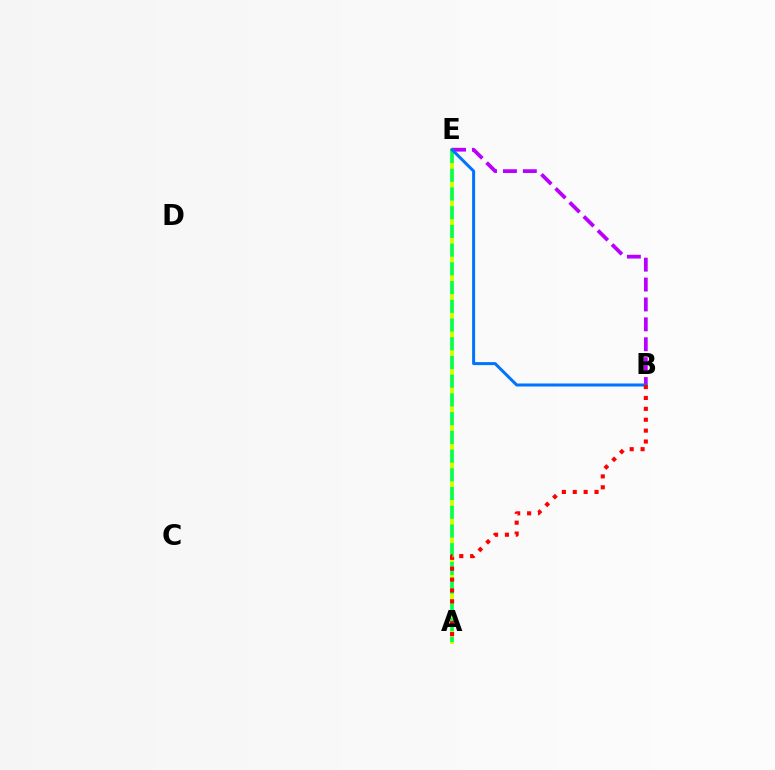{('A', 'E'): [{'color': '#d1ff00', 'line_style': 'solid', 'thickness': 2.81}, {'color': '#00ff5c', 'line_style': 'dashed', 'thickness': 2.54}], ('B', 'E'): [{'color': '#b900ff', 'line_style': 'dashed', 'thickness': 2.7}, {'color': '#0074ff', 'line_style': 'solid', 'thickness': 2.18}], ('A', 'B'): [{'color': '#ff0000', 'line_style': 'dotted', 'thickness': 2.96}]}